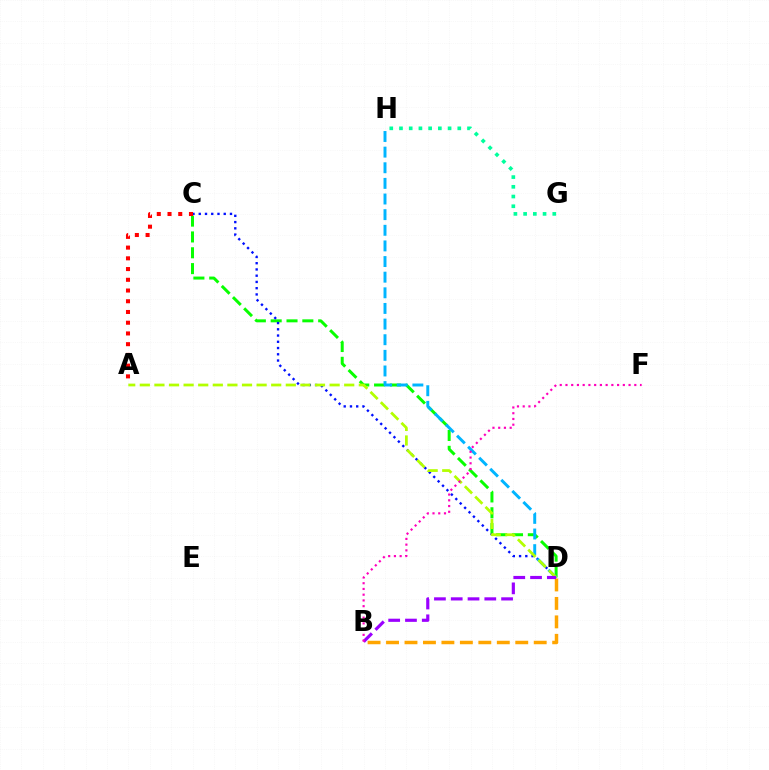{('B', 'D'): [{'color': '#ffa500', 'line_style': 'dashed', 'thickness': 2.51}, {'color': '#9b00ff', 'line_style': 'dashed', 'thickness': 2.28}], ('C', 'D'): [{'color': '#08ff00', 'line_style': 'dashed', 'thickness': 2.15}, {'color': '#0010ff', 'line_style': 'dotted', 'thickness': 1.7}], ('D', 'H'): [{'color': '#00b5ff', 'line_style': 'dashed', 'thickness': 2.12}], ('G', 'H'): [{'color': '#00ff9d', 'line_style': 'dotted', 'thickness': 2.64}], ('A', 'D'): [{'color': '#b3ff00', 'line_style': 'dashed', 'thickness': 1.98}], ('A', 'C'): [{'color': '#ff0000', 'line_style': 'dotted', 'thickness': 2.92}], ('B', 'F'): [{'color': '#ff00bd', 'line_style': 'dotted', 'thickness': 1.56}]}